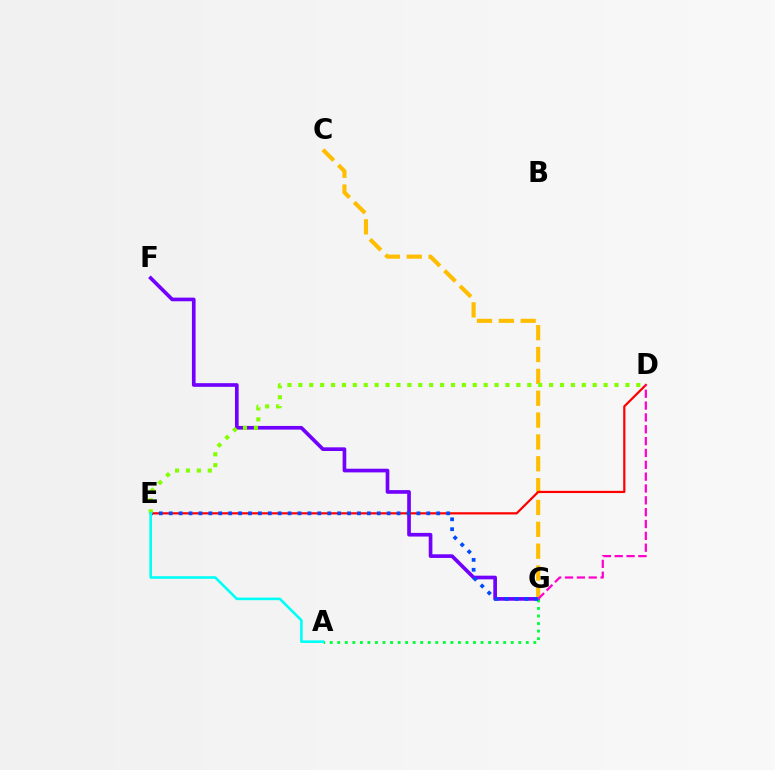{('F', 'G'): [{'color': '#7200ff', 'line_style': 'solid', 'thickness': 2.64}], ('A', 'G'): [{'color': '#00ff39', 'line_style': 'dotted', 'thickness': 2.05}], ('C', 'G'): [{'color': '#ffbd00', 'line_style': 'dashed', 'thickness': 2.97}], ('D', 'E'): [{'color': '#ff0000', 'line_style': 'solid', 'thickness': 1.6}, {'color': '#84ff00', 'line_style': 'dotted', 'thickness': 2.96}], ('E', 'G'): [{'color': '#004bff', 'line_style': 'dotted', 'thickness': 2.69}], ('D', 'G'): [{'color': '#ff00cf', 'line_style': 'dashed', 'thickness': 1.61}], ('A', 'E'): [{'color': '#00fff6', 'line_style': 'solid', 'thickness': 1.87}]}